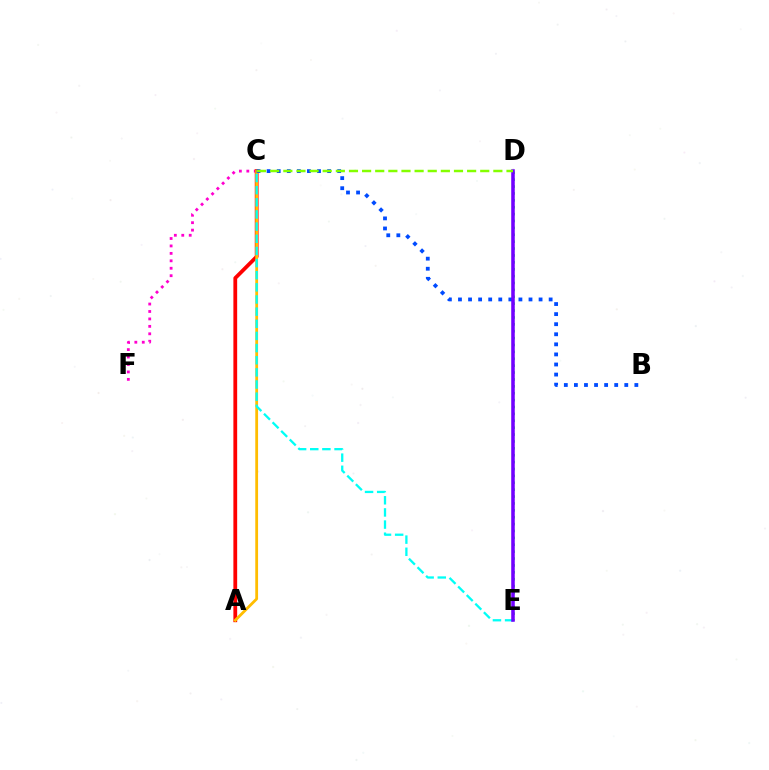{('C', 'F'): [{'color': '#ff00cf', 'line_style': 'dotted', 'thickness': 2.02}], ('A', 'C'): [{'color': '#ff0000', 'line_style': 'solid', 'thickness': 2.72}, {'color': '#ffbd00', 'line_style': 'solid', 'thickness': 2.01}], ('D', 'E'): [{'color': '#00ff39', 'line_style': 'dotted', 'thickness': 1.87}, {'color': '#7200ff', 'line_style': 'solid', 'thickness': 2.55}], ('B', 'C'): [{'color': '#004bff', 'line_style': 'dotted', 'thickness': 2.74}], ('C', 'E'): [{'color': '#00fff6', 'line_style': 'dashed', 'thickness': 1.65}], ('C', 'D'): [{'color': '#84ff00', 'line_style': 'dashed', 'thickness': 1.78}]}